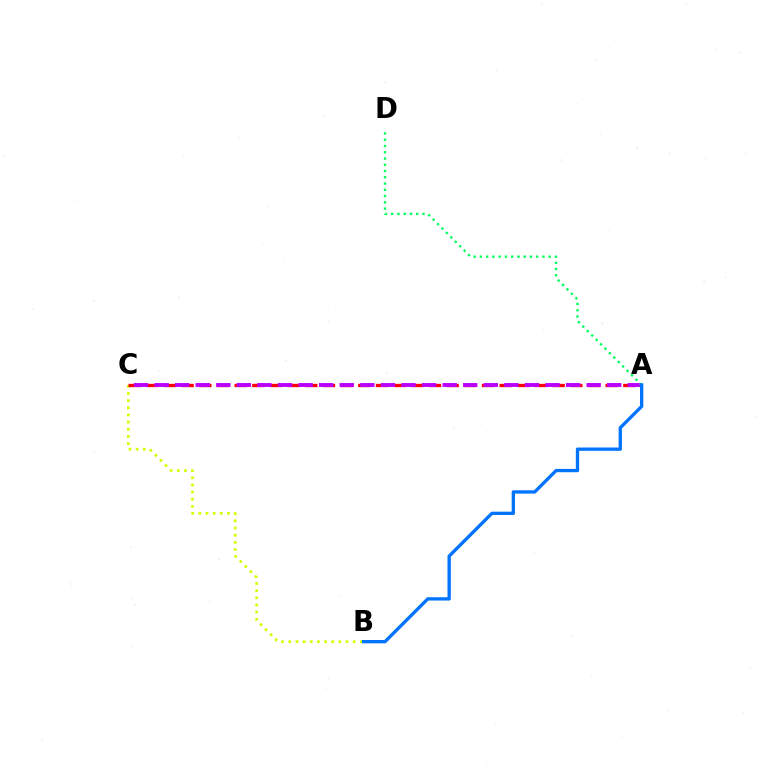{('B', 'C'): [{'color': '#d1ff00', 'line_style': 'dotted', 'thickness': 1.94}], ('A', 'C'): [{'color': '#ff0000', 'line_style': 'dashed', 'thickness': 2.4}, {'color': '#b900ff', 'line_style': 'dashed', 'thickness': 2.8}], ('A', 'D'): [{'color': '#00ff5c', 'line_style': 'dotted', 'thickness': 1.7}], ('A', 'B'): [{'color': '#0074ff', 'line_style': 'solid', 'thickness': 2.39}]}